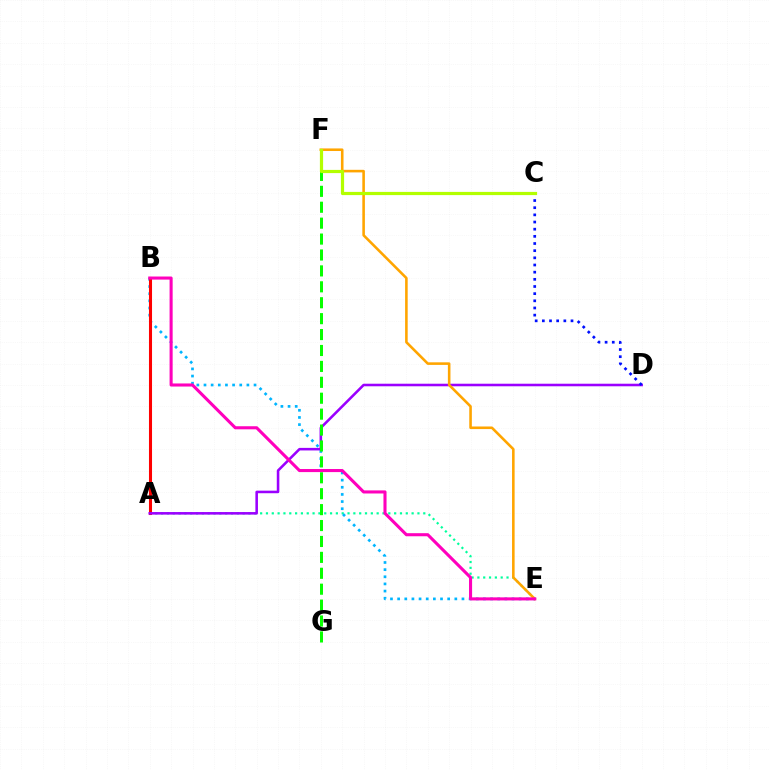{('A', 'E'): [{'color': '#00ff9d', 'line_style': 'dotted', 'thickness': 1.58}], ('B', 'E'): [{'color': '#00b5ff', 'line_style': 'dotted', 'thickness': 1.94}, {'color': '#ff00bd', 'line_style': 'solid', 'thickness': 2.22}], ('A', 'B'): [{'color': '#ff0000', 'line_style': 'solid', 'thickness': 2.2}], ('A', 'D'): [{'color': '#9b00ff', 'line_style': 'solid', 'thickness': 1.85}], ('E', 'F'): [{'color': '#ffa500', 'line_style': 'solid', 'thickness': 1.86}], ('F', 'G'): [{'color': '#08ff00', 'line_style': 'dashed', 'thickness': 2.16}], ('C', 'D'): [{'color': '#0010ff', 'line_style': 'dotted', 'thickness': 1.95}], ('C', 'F'): [{'color': '#b3ff00', 'line_style': 'solid', 'thickness': 2.31}]}